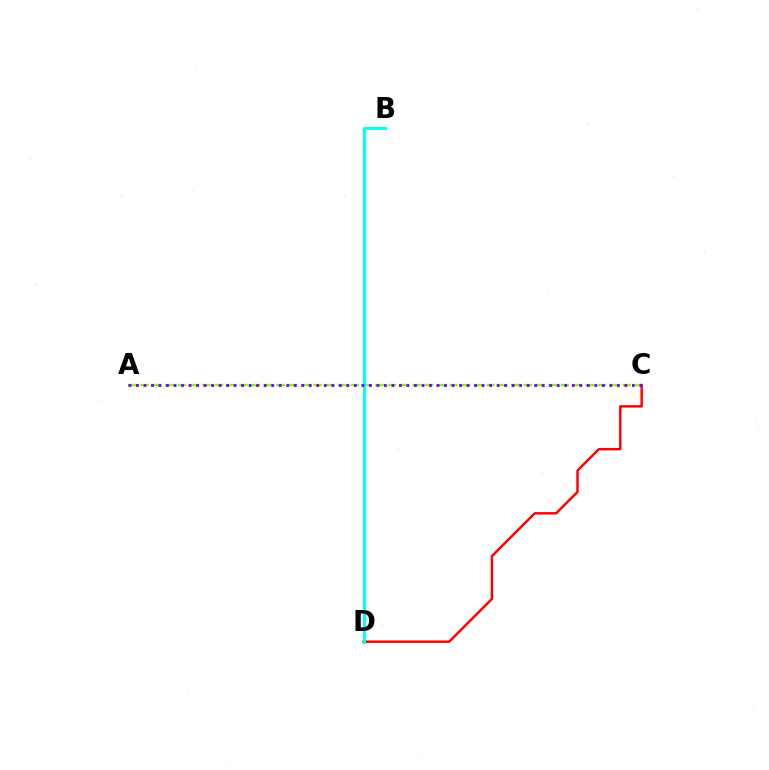{('C', 'D'): [{'color': '#ff0000', 'line_style': 'solid', 'thickness': 1.77}], ('A', 'C'): [{'color': '#84ff00', 'line_style': 'dashed', 'thickness': 1.68}, {'color': '#7200ff', 'line_style': 'dotted', 'thickness': 2.04}], ('B', 'D'): [{'color': '#00fff6', 'line_style': 'solid', 'thickness': 2.19}]}